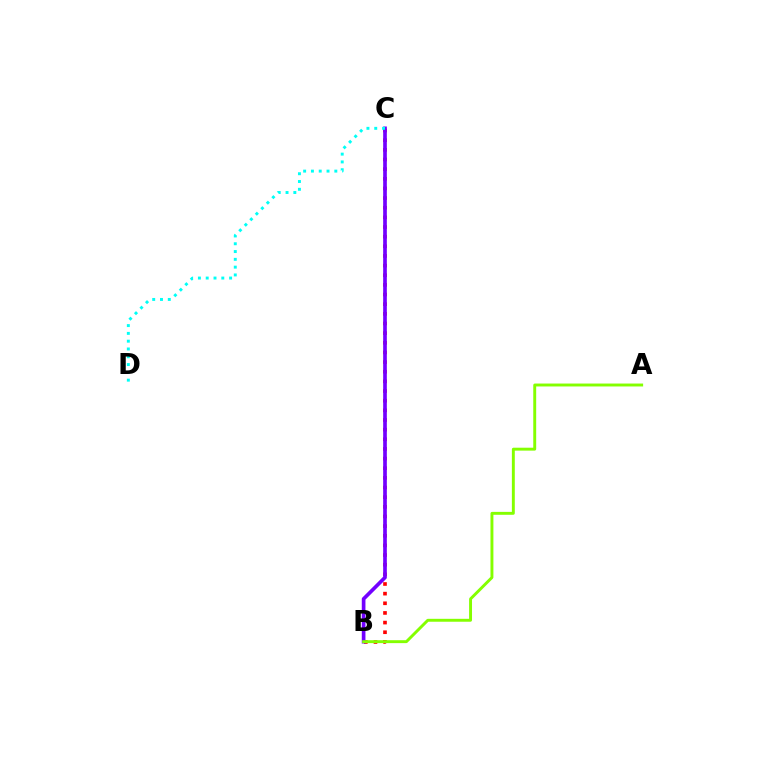{('B', 'C'): [{'color': '#ff0000', 'line_style': 'dotted', 'thickness': 2.62}, {'color': '#7200ff', 'line_style': 'solid', 'thickness': 2.64}], ('C', 'D'): [{'color': '#00fff6', 'line_style': 'dotted', 'thickness': 2.12}], ('A', 'B'): [{'color': '#84ff00', 'line_style': 'solid', 'thickness': 2.1}]}